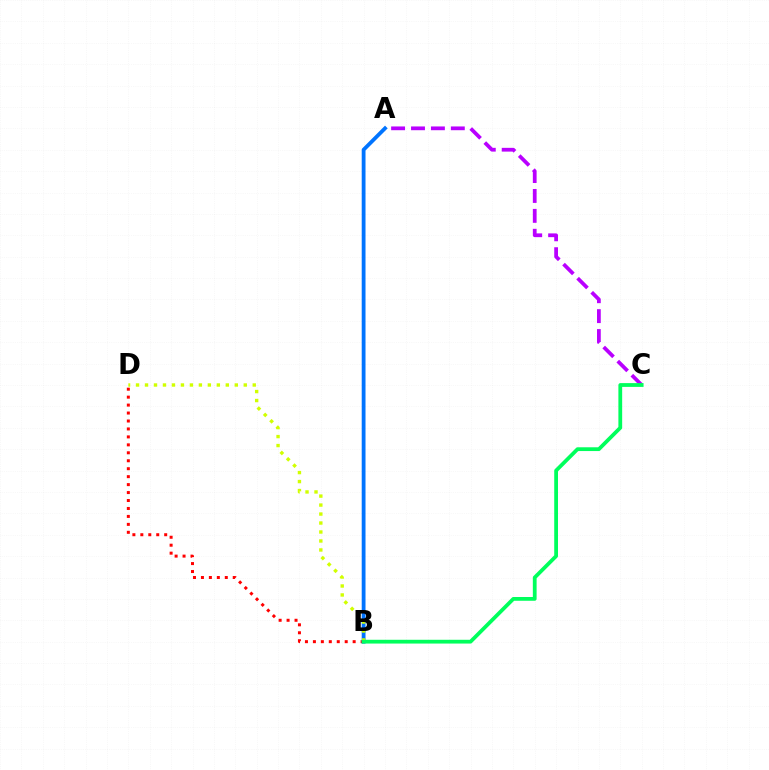{('A', 'C'): [{'color': '#b900ff', 'line_style': 'dashed', 'thickness': 2.7}], ('B', 'D'): [{'color': '#ff0000', 'line_style': 'dotted', 'thickness': 2.16}, {'color': '#d1ff00', 'line_style': 'dotted', 'thickness': 2.44}], ('A', 'B'): [{'color': '#0074ff', 'line_style': 'solid', 'thickness': 2.74}], ('B', 'C'): [{'color': '#00ff5c', 'line_style': 'solid', 'thickness': 2.72}]}